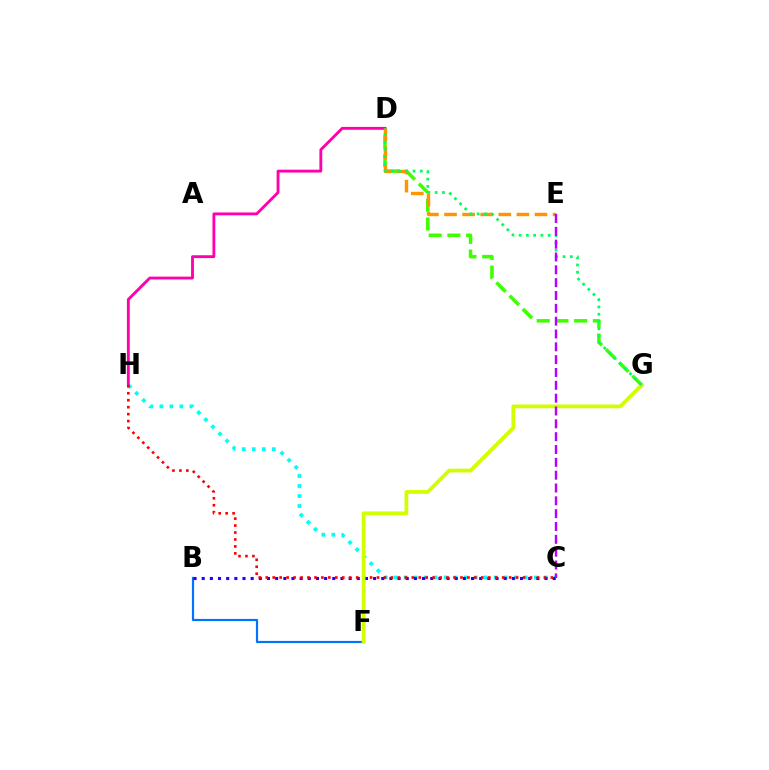{('B', 'F'): [{'color': '#0074ff', 'line_style': 'solid', 'thickness': 1.57}], ('C', 'H'): [{'color': '#00fff6', 'line_style': 'dotted', 'thickness': 2.72}, {'color': '#ff0000', 'line_style': 'dotted', 'thickness': 1.89}], ('D', 'G'): [{'color': '#3dff00', 'line_style': 'dashed', 'thickness': 2.54}, {'color': '#00ff5c', 'line_style': 'dotted', 'thickness': 1.97}], ('D', 'H'): [{'color': '#ff00ac', 'line_style': 'solid', 'thickness': 2.06}], ('B', 'C'): [{'color': '#2500ff', 'line_style': 'dotted', 'thickness': 2.22}], ('D', 'E'): [{'color': '#ff9400', 'line_style': 'dashed', 'thickness': 2.46}], ('F', 'G'): [{'color': '#d1ff00', 'line_style': 'solid', 'thickness': 2.7}], ('C', 'E'): [{'color': '#b900ff', 'line_style': 'dashed', 'thickness': 1.74}]}